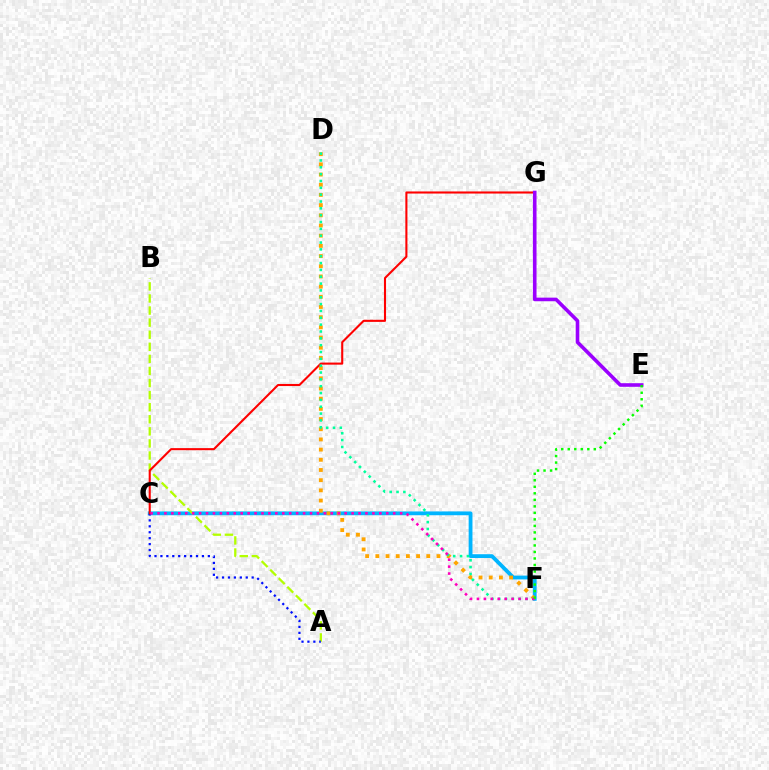{('C', 'F'): [{'color': '#00b5ff', 'line_style': 'solid', 'thickness': 2.74}, {'color': '#ff00bd', 'line_style': 'dotted', 'thickness': 1.88}], ('A', 'B'): [{'color': '#b3ff00', 'line_style': 'dashed', 'thickness': 1.64}], ('D', 'F'): [{'color': '#ffa500', 'line_style': 'dotted', 'thickness': 2.77}, {'color': '#00ff9d', 'line_style': 'dotted', 'thickness': 1.86}], ('A', 'C'): [{'color': '#0010ff', 'line_style': 'dotted', 'thickness': 1.61}], ('C', 'G'): [{'color': '#ff0000', 'line_style': 'solid', 'thickness': 1.51}], ('E', 'G'): [{'color': '#9b00ff', 'line_style': 'solid', 'thickness': 2.59}], ('E', 'F'): [{'color': '#08ff00', 'line_style': 'dotted', 'thickness': 1.77}]}